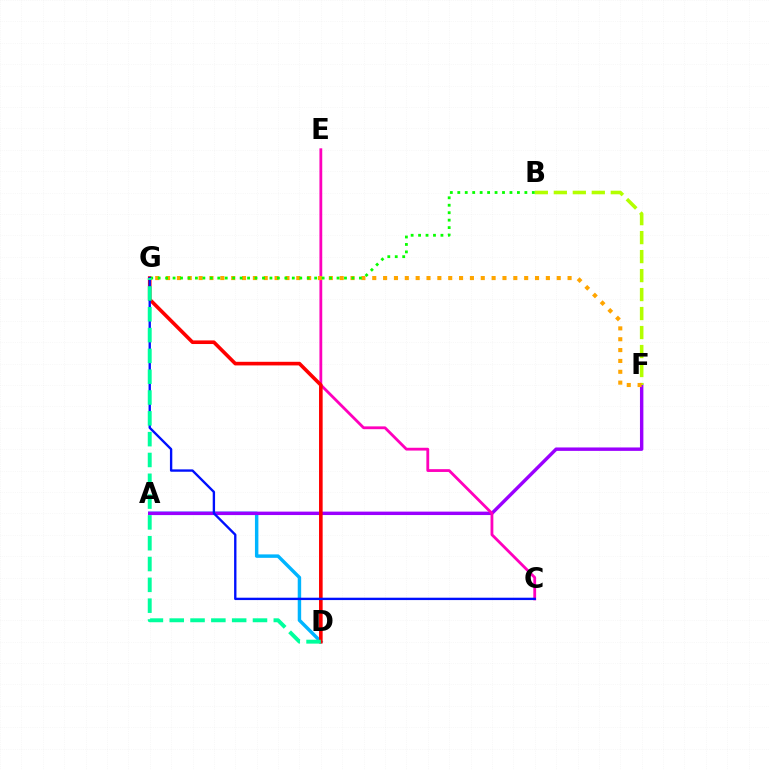{('A', 'D'): [{'color': '#00b5ff', 'line_style': 'solid', 'thickness': 2.48}], ('A', 'F'): [{'color': '#9b00ff', 'line_style': 'solid', 'thickness': 2.46}], ('B', 'F'): [{'color': '#b3ff00', 'line_style': 'dashed', 'thickness': 2.58}], ('C', 'E'): [{'color': '#ff00bd', 'line_style': 'solid', 'thickness': 2.02}], ('D', 'G'): [{'color': '#ff0000', 'line_style': 'solid', 'thickness': 2.61}, {'color': '#00ff9d', 'line_style': 'dashed', 'thickness': 2.83}], ('F', 'G'): [{'color': '#ffa500', 'line_style': 'dotted', 'thickness': 2.95}], ('B', 'G'): [{'color': '#08ff00', 'line_style': 'dotted', 'thickness': 2.03}], ('C', 'G'): [{'color': '#0010ff', 'line_style': 'solid', 'thickness': 1.7}]}